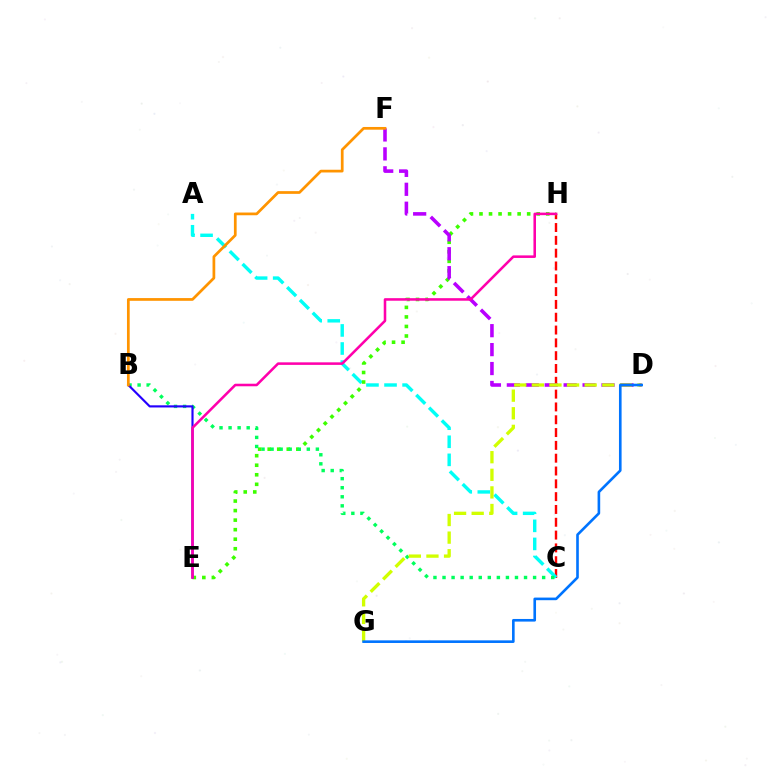{('C', 'H'): [{'color': '#ff0000', 'line_style': 'dashed', 'thickness': 1.74}], ('A', 'C'): [{'color': '#00fff6', 'line_style': 'dashed', 'thickness': 2.45}], ('E', 'H'): [{'color': '#3dff00', 'line_style': 'dotted', 'thickness': 2.59}, {'color': '#ff00ac', 'line_style': 'solid', 'thickness': 1.84}], ('B', 'C'): [{'color': '#00ff5c', 'line_style': 'dotted', 'thickness': 2.46}], ('B', 'E'): [{'color': '#2500ff', 'line_style': 'solid', 'thickness': 1.55}], ('D', 'F'): [{'color': '#b900ff', 'line_style': 'dashed', 'thickness': 2.57}], ('D', 'G'): [{'color': '#d1ff00', 'line_style': 'dashed', 'thickness': 2.39}, {'color': '#0074ff', 'line_style': 'solid', 'thickness': 1.89}], ('B', 'F'): [{'color': '#ff9400', 'line_style': 'solid', 'thickness': 1.96}]}